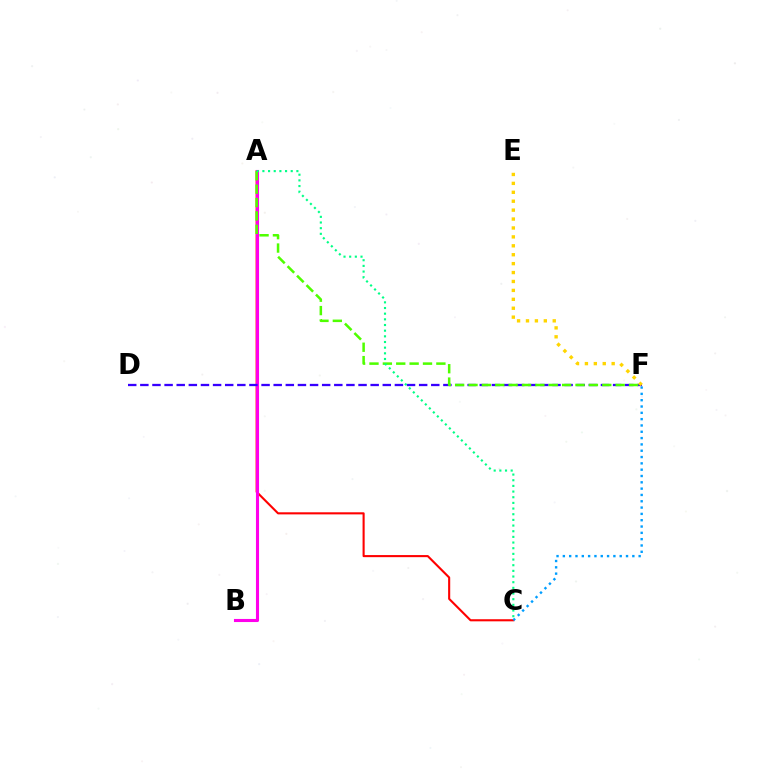{('A', 'C'): [{'color': '#ff0000', 'line_style': 'solid', 'thickness': 1.51}, {'color': '#00ff86', 'line_style': 'dotted', 'thickness': 1.54}], ('A', 'B'): [{'color': '#ff00ed', 'line_style': 'solid', 'thickness': 2.23}], ('C', 'F'): [{'color': '#009eff', 'line_style': 'dotted', 'thickness': 1.72}], ('D', 'F'): [{'color': '#3700ff', 'line_style': 'dashed', 'thickness': 1.65}], ('A', 'F'): [{'color': '#4fff00', 'line_style': 'dashed', 'thickness': 1.82}], ('E', 'F'): [{'color': '#ffd500', 'line_style': 'dotted', 'thickness': 2.42}]}